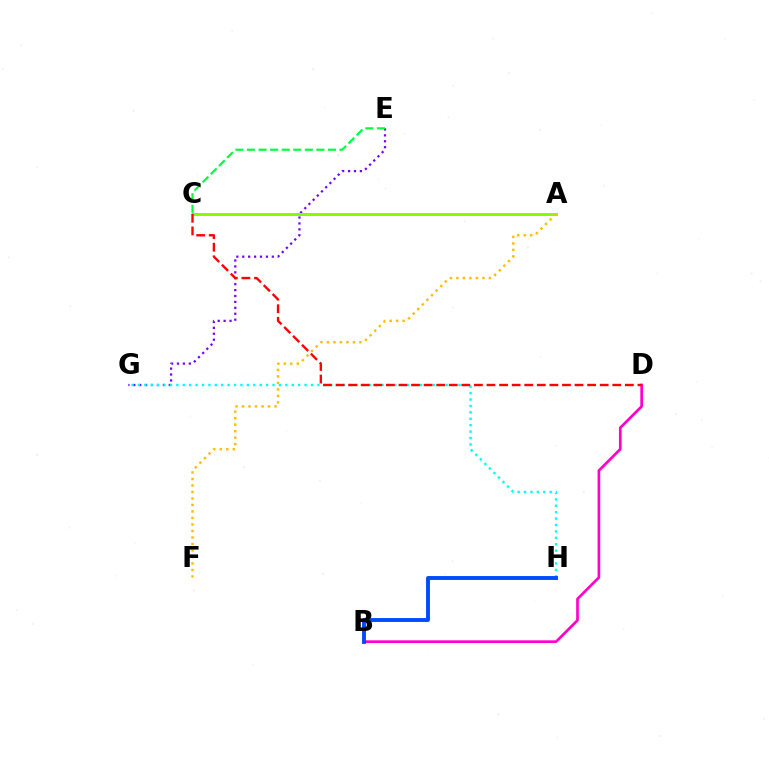{('E', 'G'): [{'color': '#7200ff', 'line_style': 'dotted', 'thickness': 1.61}], ('G', 'H'): [{'color': '#00fff6', 'line_style': 'dotted', 'thickness': 1.74}], ('B', 'D'): [{'color': '#ff00cf', 'line_style': 'solid', 'thickness': 1.94}], ('A', 'C'): [{'color': '#84ff00', 'line_style': 'solid', 'thickness': 2.16}], ('B', 'H'): [{'color': '#004bff', 'line_style': 'solid', 'thickness': 2.79}], ('C', 'D'): [{'color': '#ff0000', 'line_style': 'dashed', 'thickness': 1.71}], ('C', 'E'): [{'color': '#00ff39', 'line_style': 'dashed', 'thickness': 1.57}], ('A', 'F'): [{'color': '#ffbd00', 'line_style': 'dotted', 'thickness': 1.77}]}